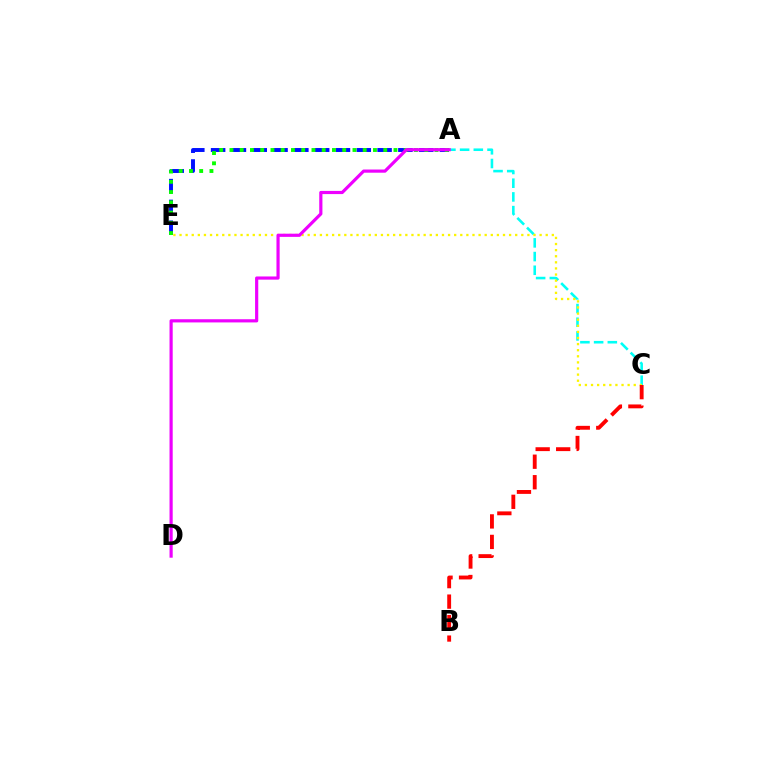{('A', 'C'): [{'color': '#00fff6', 'line_style': 'dashed', 'thickness': 1.86}], ('C', 'E'): [{'color': '#fcf500', 'line_style': 'dotted', 'thickness': 1.66}], ('A', 'E'): [{'color': '#0010ff', 'line_style': 'dashed', 'thickness': 2.83}, {'color': '#08ff00', 'line_style': 'dotted', 'thickness': 2.79}], ('B', 'C'): [{'color': '#ff0000', 'line_style': 'dashed', 'thickness': 2.78}], ('A', 'D'): [{'color': '#ee00ff', 'line_style': 'solid', 'thickness': 2.29}]}